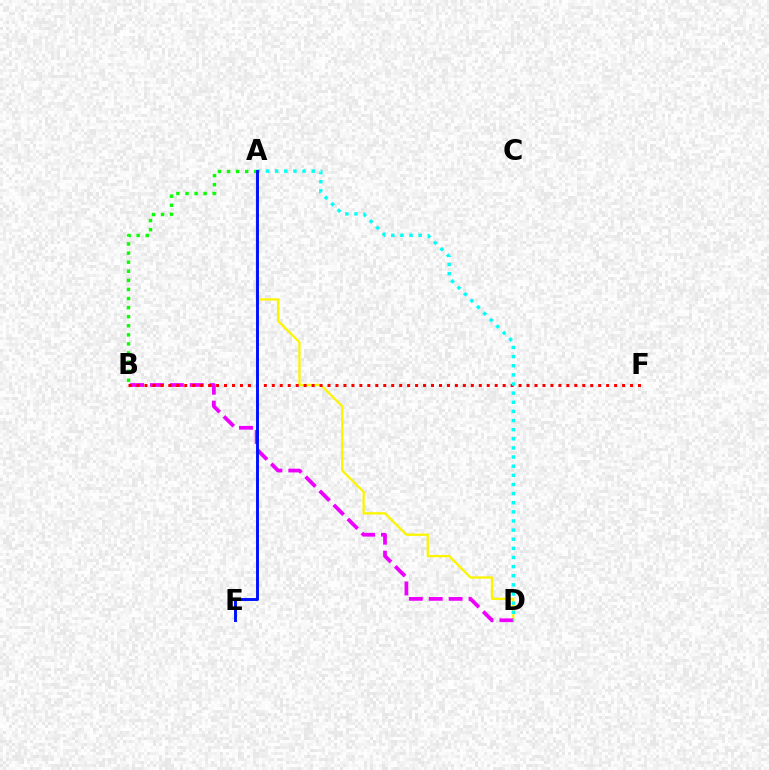{('A', 'D'): [{'color': '#fcf500', 'line_style': 'solid', 'thickness': 1.65}, {'color': '#00fff6', 'line_style': 'dotted', 'thickness': 2.48}], ('A', 'B'): [{'color': '#08ff00', 'line_style': 'dotted', 'thickness': 2.47}], ('B', 'D'): [{'color': '#ee00ff', 'line_style': 'dashed', 'thickness': 2.7}], ('B', 'F'): [{'color': '#ff0000', 'line_style': 'dotted', 'thickness': 2.16}], ('A', 'E'): [{'color': '#0010ff', 'line_style': 'solid', 'thickness': 2.1}]}